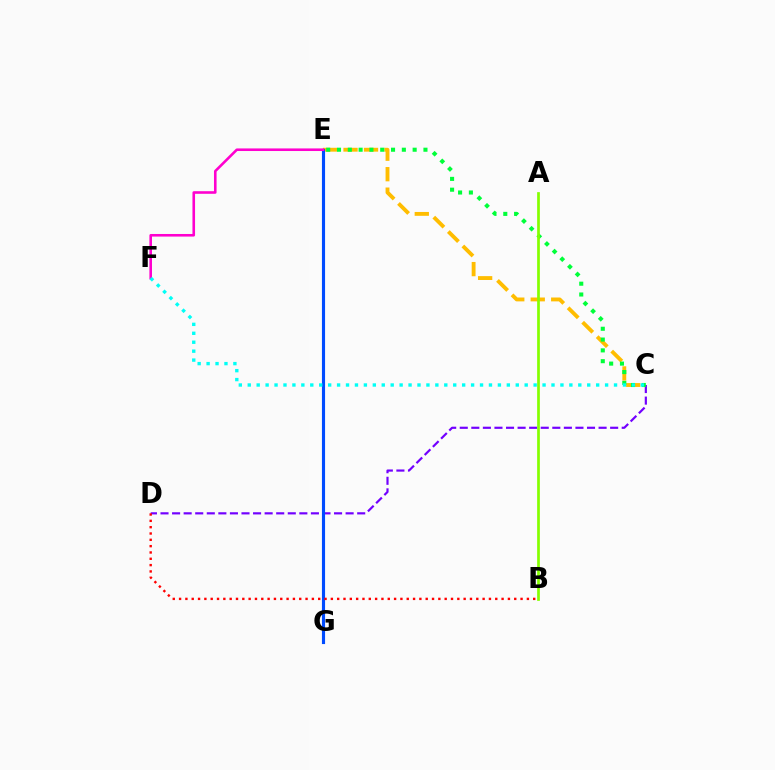{('C', 'E'): [{'color': '#ffbd00', 'line_style': 'dashed', 'thickness': 2.78}, {'color': '#00ff39', 'line_style': 'dotted', 'thickness': 2.94}], ('C', 'D'): [{'color': '#7200ff', 'line_style': 'dashed', 'thickness': 1.57}], ('E', 'G'): [{'color': '#004bff', 'line_style': 'solid', 'thickness': 2.25}], ('B', 'D'): [{'color': '#ff0000', 'line_style': 'dotted', 'thickness': 1.72}], ('E', 'F'): [{'color': '#ff00cf', 'line_style': 'solid', 'thickness': 1.87}], ('C', 'F'): [{'color': '#00fff6', 'line_style': 'dotted', 'thickness': 2.43}], ('A', 'B'): [{'color': '#84ff00', 'line_style': 'solid', 'thickness': 1.95}]}